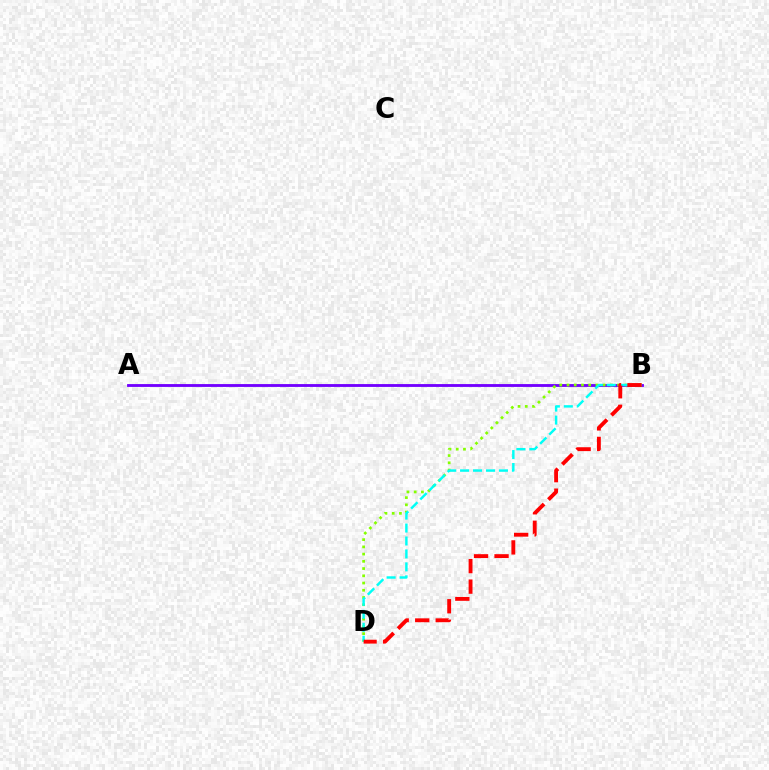{('A', 'B'): [{'color': '#7200ff', 'line_style': 'solid', 'thickness': 2.05}], ('B', 'D'): [{'color': '#84ff00', 'line_style': 'dotted', 'thickness': 1.96}, {'color': '#00fff6', 'line_style': 'dashed', 'thickness': 1.76}, {'color': '#ff0000', 'line_style': 'dashed', 'thickness': 2.78}]}